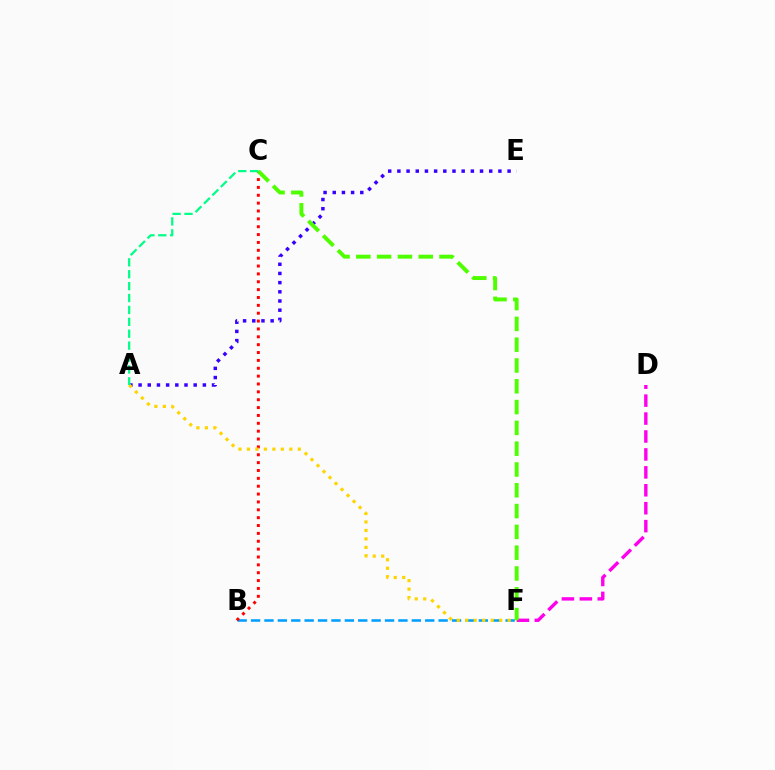{('B', 'F'): [{'color': '#009eff', 'line_style': 'dashed', 'thickness': 1.82}], ('D', 'F'): [{'color': '#ff00ed', 'line_style': 'dashed', 'thickness': 2.44}], ('B', 'C'): [{'color': '#ff0000', 'line_style': 'dotted', 'thickness': 2.14}], ('A', 'E'): [{'color': '#3700ff', 'line_style': 'dotted', 'thickness': 2.5}], ('A', 'F'): [{'color': '#ffd500', 'line_style': 'dotted', 'thickness': 2.3}], ('C', 'F'): [{'color': '#4fff00', 'line_style': 'dashed', 'thickness': 2.83}], ('A', 'C'): [{'color': '#00ff86', 'line_style': 'dashed', 'thickness': 1.62}]}